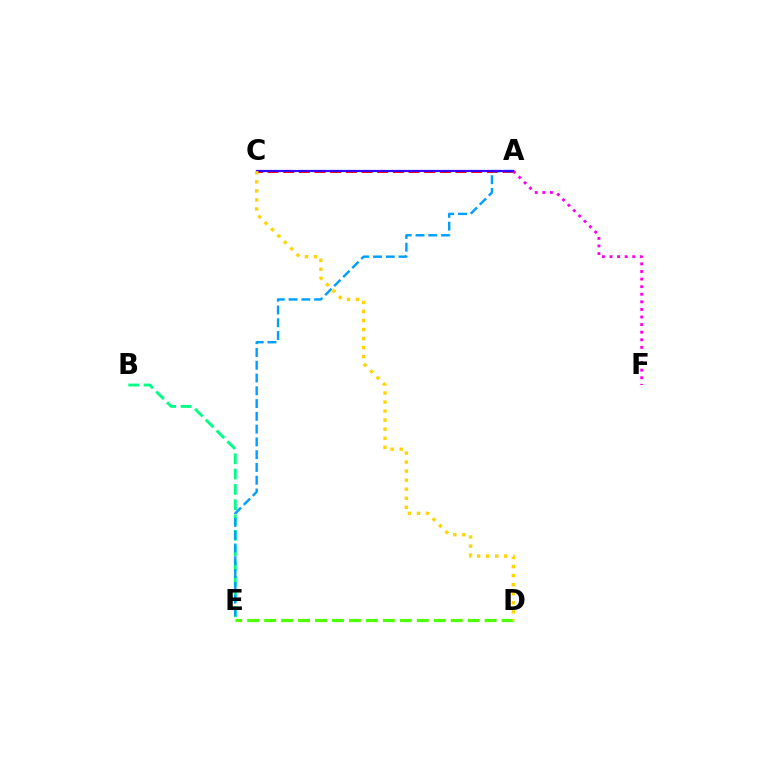{('B', 'E'): [{'color': '#00ff86', 'line_style': 'dashed', 'thickness': 2.08}], ('D', 'E'): [{'color': '#4fff00', 'line_style': 'dashed', 'thickness': 2.3}], ('A', 'F'): [{'color': '#ff00ed', 'line_style': 'dotted', 'thickness': 2.06}], ('A', 'C'): [{'color': '#ff0000', 'line_style': 'dashed', 'thickness': 2.13}, {'color': '#3700ff', 'line_style': 'solid', 'thickness': 1.59}], ('A', 'E'): [{'color': '#009eff', 'line_style': 'dashed', 'thickness': 1.74}], ('C', 'D'): [{'color': '#ffd500', 'line_style': 'dotted', 'thickness': 2.46}]}